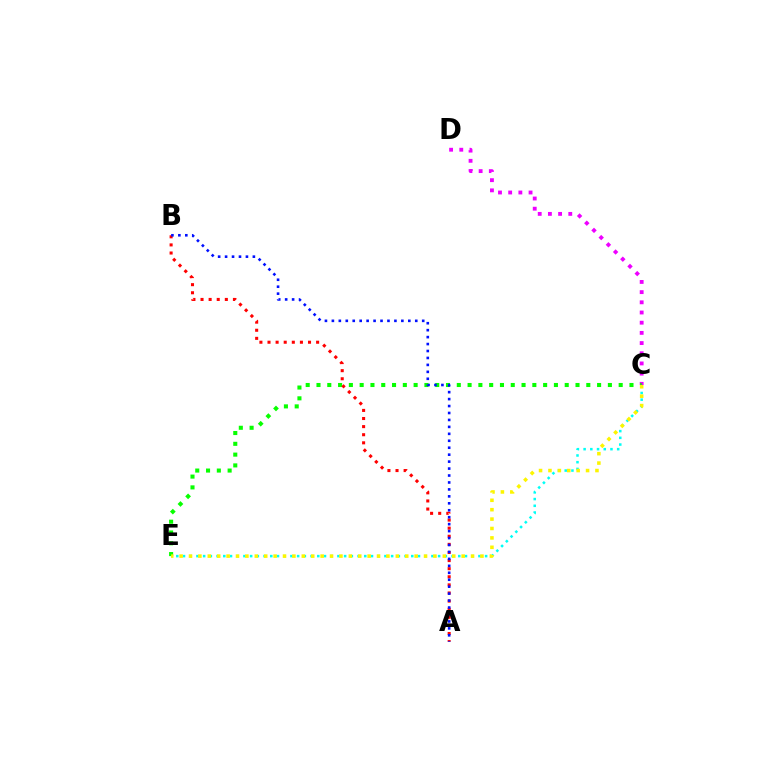{('C', 'E'): [{'color': '#00fff6', 'line_style': 'dotted', 'thickness': 1.82}, {'color': '#08ff00', 'line_style': 'dotted', 'thickness': 2.93}, {'color': '#fcf500', 'line_style': 'dotted', 'thickness': 2.55}], ('C', 'D'): [{'color': '#ee00ff', 'line_style': 'dotted', 'thickness': 2.77}], ('A', 'B'): [{'color': '#ff0000', 'line_style': 'dotted', 'thickness': 2.2}, {'color': '#0010ff', 'line_style': 'dotted', 'thickness': 1.89}]}